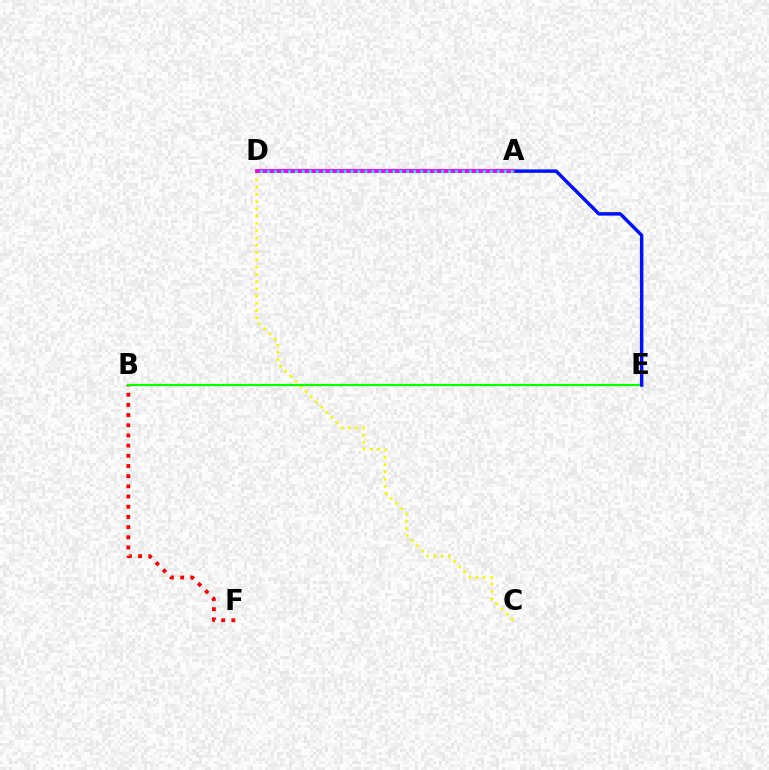{('B', 'F'): [{'color': '#ff0000', 'line_style': 'dotted', 'thickness': 2.77}], ('C', 'D'): [{'color': '#fcf500', 'line_style': 'dotted', 'thickness': 1.97}], ('B', 'E'): [{'color': '#08ff00', 'line_style': 'solid', 'thickness': 1.59}], ('A', 'E'): [{'color': '#0010ff', 'line_style': 'solid', 'thickness': 2.48}], ('A', 'D'): [{'color': '#ee00ff', 'line_style': 'solid', 'thickness': 2.77}, {'color': '#00fff6', 'line_style': 'dotted', 'thickness': 1.89}]}